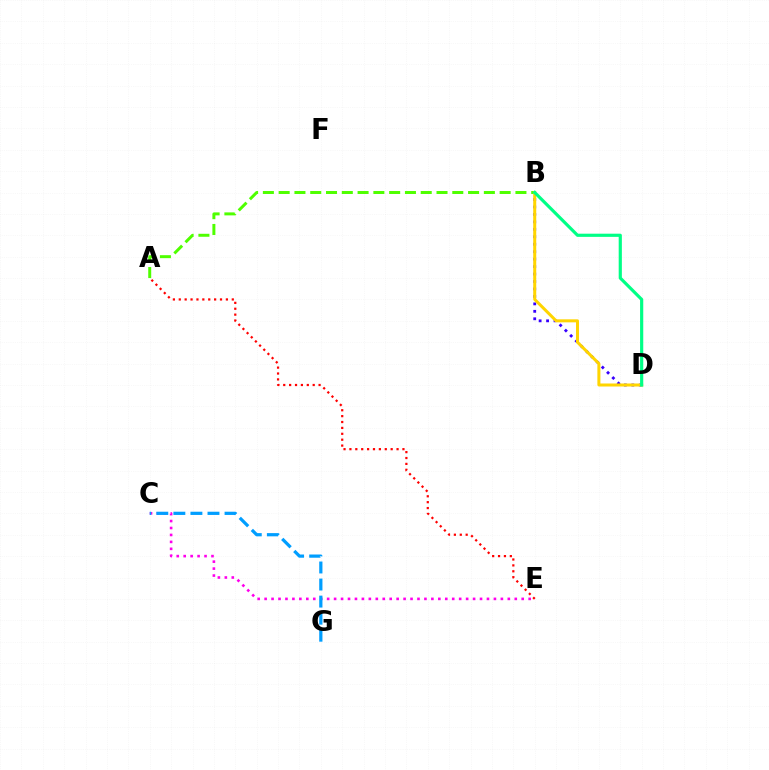{('C', 'E'): [{'color': '#ff00ed', 'line_style': 'dotted', 'thickness': 1.89}], ('B', 'D'): [{'color': '#3700ff', 'line_style': 'dotted', 'thickness': 2.03}, {'color': '#ffd500', 'line_style': 'solid', 'thickness': 2.17}, {'color': '#00ff86', 'line_style': 'solid', 'thickness': 2.29}], ('A', 'B'): [{'color': '#4fff00', 'line_style': 'dashed', 'thickness': 2.14}], ('A', 'E'): [{'color': '#ff0000', 'line_style': 'dotted', 'thickness': 1.6}], ('C', 'G'): [{'color': '#009eff', 'line_style': 'dashed', 'thickness': 2.32}]}